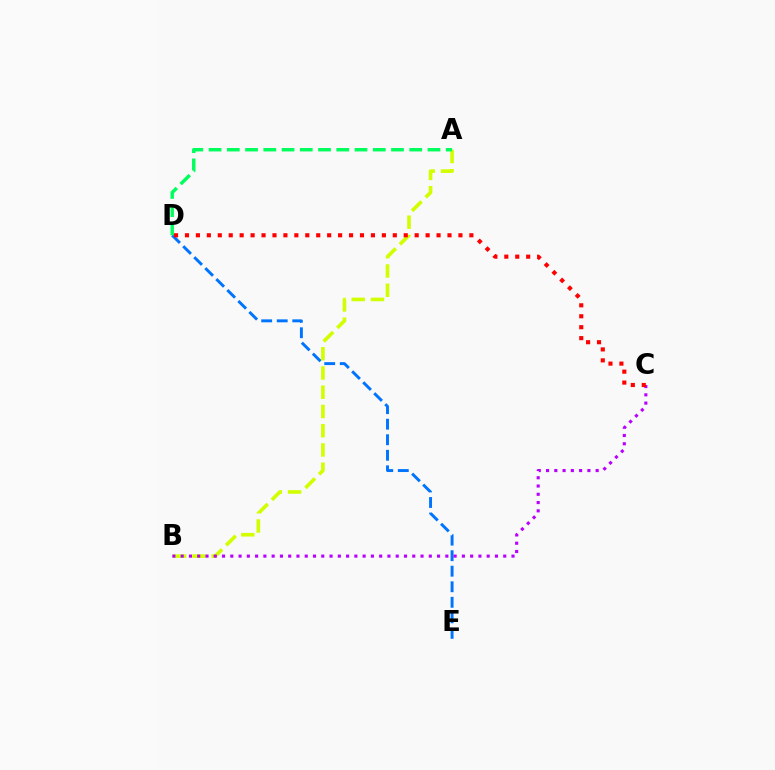{('D', 'E'): [{'color': '#0074ff', 'line_style': 'dashed', 'thickness': 2.11}], ('A', 'B'): [{'color': '#d1ff00', 'line_style': 'dashed', 'thickness': 2.61}], ('A', 'D'): [{'color': '#00ff5c', 'line_style': 'dashed', 'thickness': 2.48}], ('B', 'C'): [{'color': '#b900ff', 'line_style': 'dotted', 'thickness': 2.25}], ('C', 'D'): [{'color': '#ff0000', 'line_style': 'dotted', 'thickness': 2.97}]}